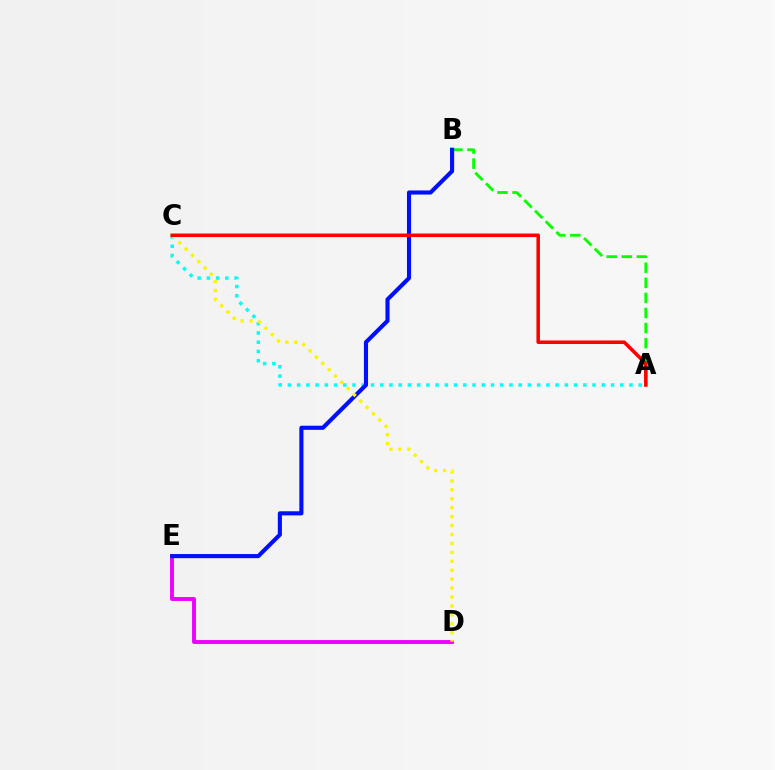{('D', 'E'): [{'color': '#ee00ff', 'line_style': 'solid', 'thickness': 2.8}], ('A', 'C'): [{'color': '#00fff6', 'line_style': 'dotted', 'thickness': 2.51}, {'color': '#ff0000', 'line_style': 'solid', 'thickness': 2.55}], ('A', 'B'): [{'color': '#08ff00', 'line_style': 'dashed', 'thickness': 2.05}], ('B', 'E'): [{'color': '#0010ff', 'line_style': 'solid', 'thickness': 2.97}], ('C', 'D'): [{'color': '#fcf500', 'line_style': 'dotted', 'thickness': 2.43}]}